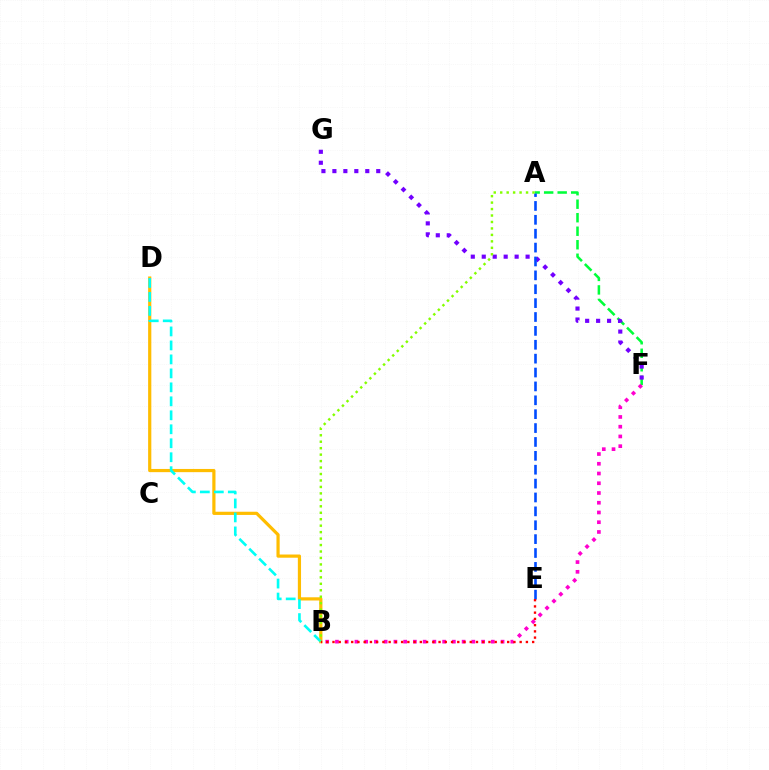{('B', 'D'): [{'color': '#ffbd00', 'line_style': 'solid', 'thickness': 2.3}, {'color': '#00fff6', 'line_style': 'dashed', 'thickness': 1.9}], ('A', 'F'): [{'color': '#00ff39', 'line_style': 'dashed', 'thickness': 1.84}], ('F', 'G'): [{'color': '#7200ff', 'line_style': 'dotted', 'thickness': 2.98}], ('B', 'F'): [{'color': '#ff00cf', 'line_style': 'dotted', 'thickness': 2.65}], ('A', 'E'): [{'color': '#004bff', 'line_style': 'dashed', 'thickness': 1.89}], ('A', 'B'): [{'color': '#84ff00', 'line_style': 'dotted', 'thickness': 1.75}], ('B', 'E'): [{'color': '#ff0000', 'line_style': 'dotted', 'thickness': 1.7}]}